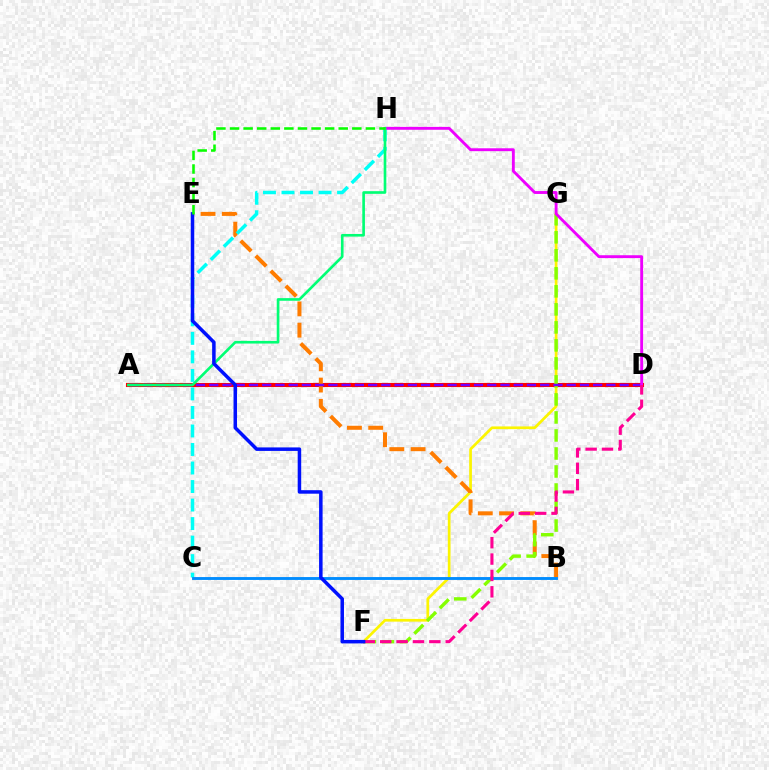{('A', 'D'): [{'color': '#ff0000', 'line_style': 'solid', 'thickness': 2.95}, {'color': '#7200ff', 'line_style': 'dashed', 'thickness': 1.8}], ('F', 'G'): [{'color': '#fcf500', 'line_style': 'solid', 'thickness': 1.95}, {'color': '#84ff00', 'line_style': 'dashed', 'thickness': 2.45}], ('B', 'E'): [{'color': '#ff7c00', 'line_style': 'dashed', 'thickness': 2.89}], ('C', 'H'): [{'color': '#00fff6', 'line_style': 'dashed', 'thickness': 2.52}], ('B', 'C'): [{'color': '#008cff', 'line_style': 'solid', 'thickness': 2.07}], ('D', 'H'): [{'color': '#ee00ff', 'line_style': 'solid', 'thickness': 2.07}], ('D', 'F'): [{'color': '#ff0094', 'line_style': 'dashed', 'thickness': 2.23}], ('A', 'H'): [{'color': '#00ff74', 'line_style': 'solid', 'thickness': 1.9}], ('E', 'F'): [{'color': '#0010ff', 'line_style': 'solid', 'thickness': 2.52}], ('E', 'H'): [{'color': '#08ff00', 'line_style': 'dashed', 'thickness': 1.85}]}